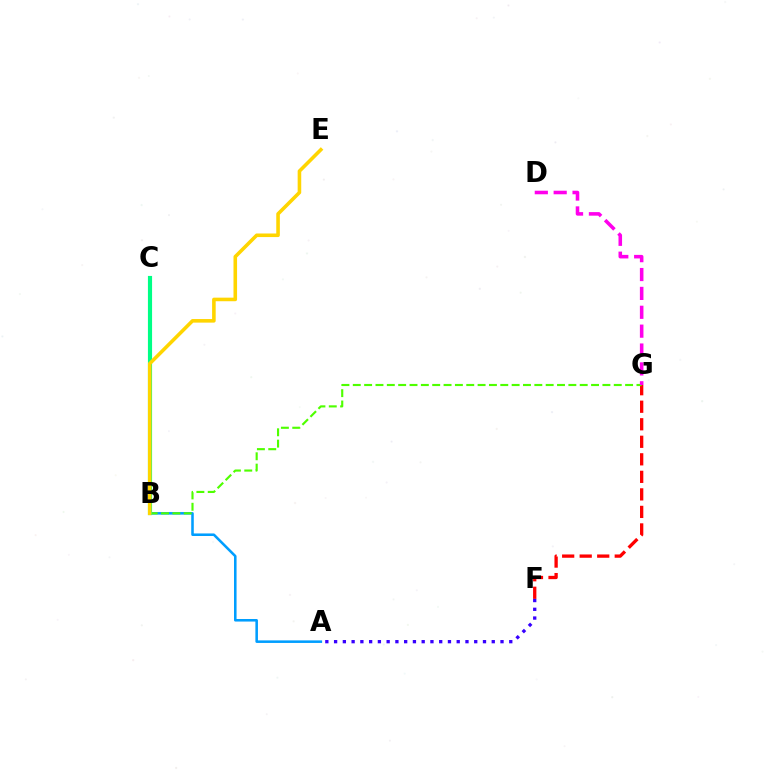{('F', 'G'): [{'color': '#ff0000', 'line_style': 'dashed', 'thickness': 2.38}], ('A', 'B'): [{'color': '#009eff', 'line_style': 'solid', 'thickness': 1.84}], ('B', 'G'): [{'color': '#4fff00', 'line_style': 'dashed', 'thickness': 1.54}], ('D', 'G'): [{'color': '#ff00ed', 'line_style': 'dashed', 'thickness': 2.56}], ('B', 'C'): [{'color': '#00ff86', 'line_style': 'solid', 'thickness': 2.99}], ('B', 'E'): [{'color': '#ffd500', 'line_style': 'solid', 'thickness': 2.58}], ('A', 'F'): [{'color': '#3700ff', 'line_style': 'dotted', 'thickness': 2.38}]}